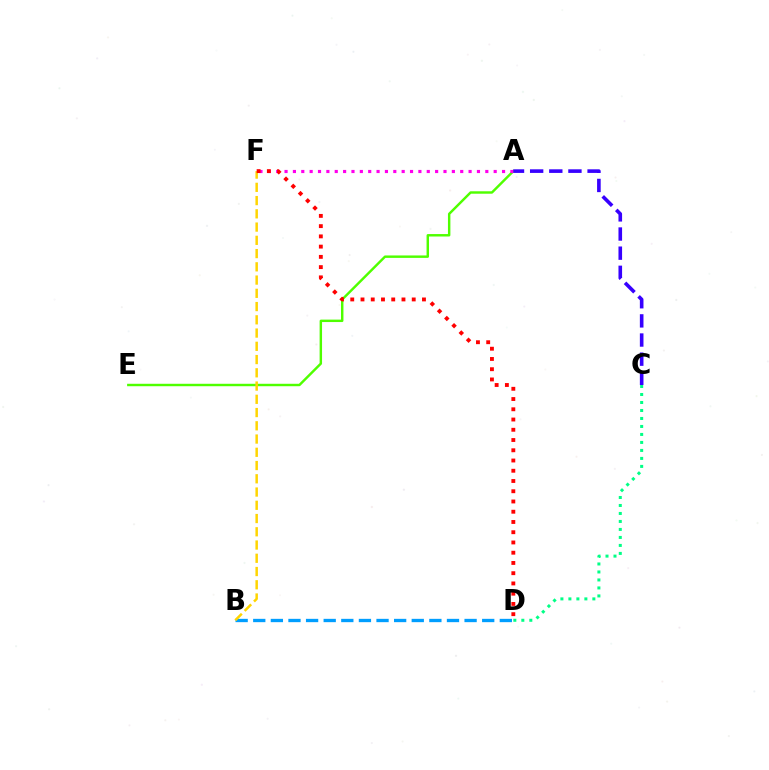{('B', 'D'): [{'color': '#009eff', 'line_style': 'dashed', 'thickness': 2.39}], ('A', 'E'): [{'color': '#4fff00', 'line_style': 'solid', 'thickness': 1.75}], ('A', 'F'): [{'color': '#ff00ed', 'line_style': 'dotted', 'thickness': 2.27}], ('B', 'F'): [{'color': '#ffd500', 'line_style': 'dashed', 'thickness': 1.8}], ('A', 'C'): [{'color': '#3700ff', 'line_style': 'dashed', 'thickness': 2.6}], ('C', 'D'): [{'color': '#00ff86', 'line_style': 'dotted', 'thickness': 2.17}], ('D', 'F'): [{'color': '#ff0000', 'line_style': 'dotted', 'thickness': 2.78}]}